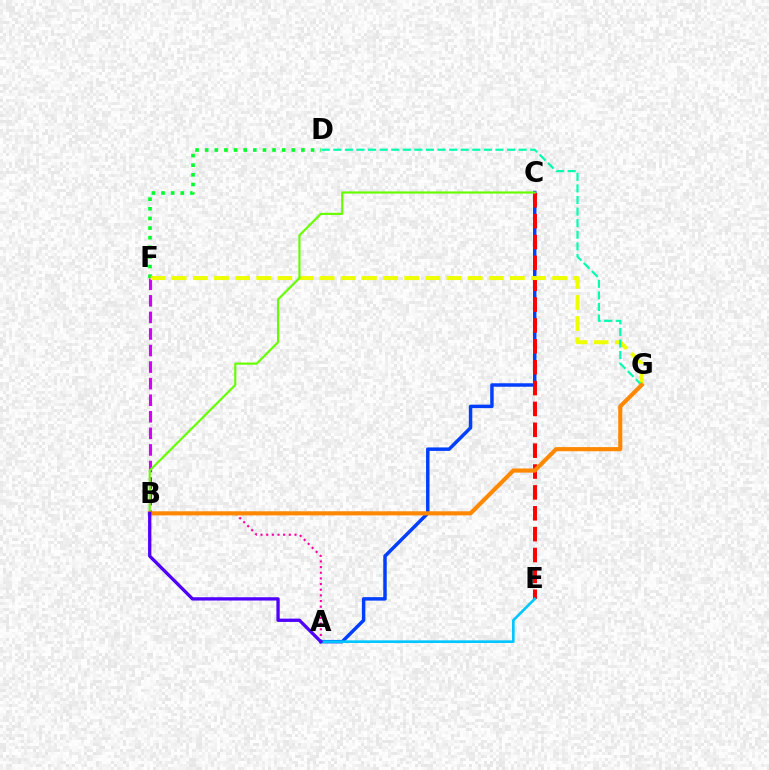{('A', 'C'): [{'color': '#003fff', 'line_style': 'solid', 'thickness': 2.49}], ('B', 'F'): [{'color': '#d600ff', 'line_style': 'dashed', 'thickness': 2.25}], ('C', 'E'): [{'color': '#ff0000', 'line_style': 'dashed', 'thickness': 2.83}], ('A', 'E'): [{'color': '#00c7ff', 'line_style': 'solid', 'thickness': 1.9}], ('A', 'B'): [{'color': '#ff00a0', 'line_style': 'dotted', 'thickness': 1.54}, {'color': '#4f00ff', 'line_style': 'solid', 'thickness': 2.37}], ('D', 'F'): [{'color': '#00ff27', 'line_style': 'dotted', 'thickness': 2.61}], ('F', 'G'): [{'color': '#eeff00', 'line_style': 'dashed', 'thickness': 2.87}], ('B', 'C'): [{'color': '#66ff00', 'line_style': 'solid', 'thickness': 1.56}], ('D', 'G'): [{'color': '#00ffaf', 'line_style': 'dashed', 'thickness': 1.57}], ('B', 'G'): [{'color': '#ff8800', 'line_style': 'solid', 'thickness': 2.97}]}